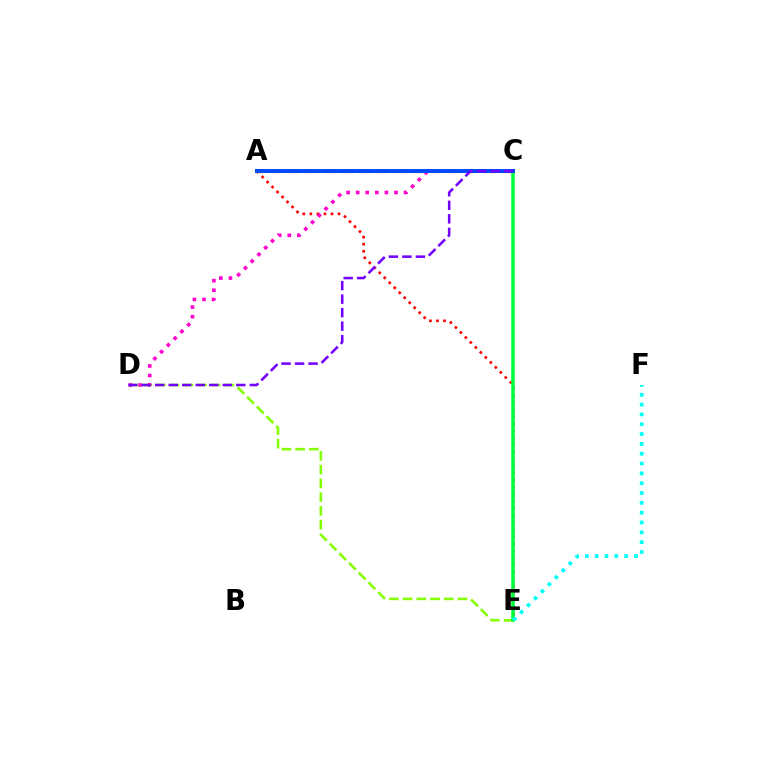{('A', 'E'): [{'color': '#ff0000', 'line_style': 'dotted', 'thickness': 1.92}], ('D', 'E'): [{'color': '#84ff00', 'line_style': 'dashed', 'thickness': 1.86}], ('A', 'C'): [{'color': '#ffbd00', 'line_style': 'dashed', 'thickness': 2.42}, {'color': '#004bff', 'line_style': 'solid', 'thickness': 2.87}], ('C', 'D'): [{'color': '#ff00cf', 'line_style': 'dotted', 'thickness': 2.6}, {'color': '#7200ff', 'line_style': 'dashed', 'thickness': 1.84}], ('C', 'E'): [{'color': '#00ff39', 'line_style': 'solid', 'thickness': 2.57}], ('E', 'F'): [{'color': '#00fff6', 'line_style': 'dotted', 'thickness': 2.67}]}